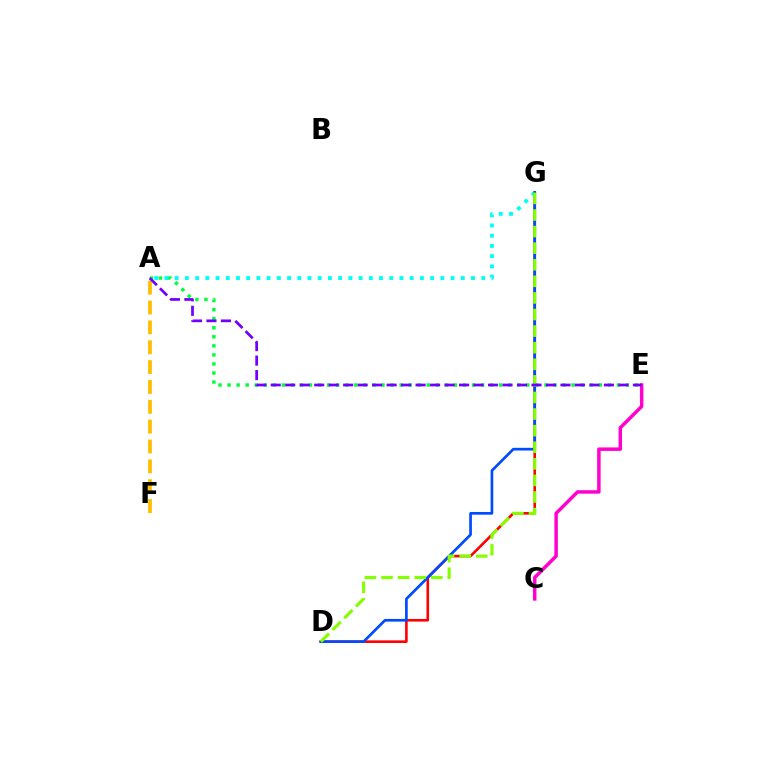{('D', 'G'): [{'color': '#ff0000', 'line_style': 'solid', 'thickness': 1.88}, {'color': '#004bff', 'line_style': 'solid', 'thickness': 1.94}, {'color': '#84ff00', 'line_style': 'dashed', 'thickness': 2.25}], ('A', 'F'): [{'color': '#ffbd00', 'line_style': 'dashed', 'thickness': 2.7}], ('A', 'E'): [{'color': '#00ff39', 'line_style': 'dotted', 'thickness': 2.46}, {'color': '#7200ff', 'line_style': 'dashed', 'thickness': 1.97}], ('A', 'G'): [{'color': '#00fff6', 'line_style': 'dotted', 'thickness': 2.78}], ('C', 'E'): [{'color': '#ff00cf', 'line_style': 'solid', 'thickness': 2.5}]}